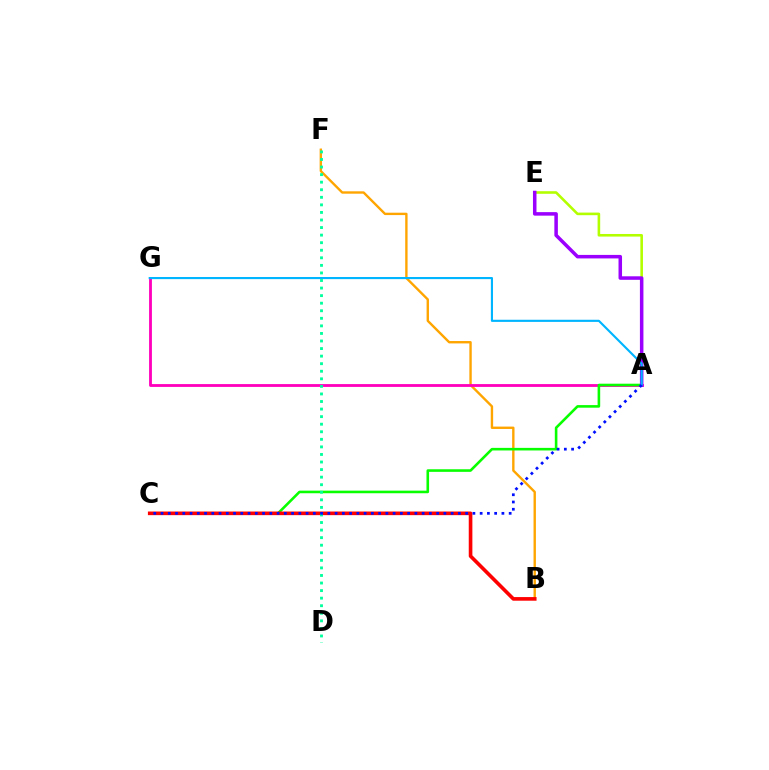{('A', 'E'): [{'color': '#b3ff00', 'line_style': 'solid', 'thickness': 1.87}, {'color': '#9b00ff', 'line_style': 'solid', 'thickness': 2.53}], ('B', 'F'): [{'color': '#ffa500', 'line_style': 'solid', 'thickness': 1.71}], ('A', 'G'): [{'color': '#ff00bd', 'line_style': 'solid', 'thickness': 2.04}, {'color': '#00b5ff', 'line_style': 'solid', 'thickness': 1.54}], ('A', 'C'): [{'color': '#08ff00', 'line_style': 'solid', 'thickness': 1.87}, {'color': '#0010ff', 'line_style': 'dotted', 'thickness': 1.97}], ('B', 'C'): [{'color': '#ff0000', 'line_style': 'solid', 'thickness': 2.61}], ('D', 'F'): [{'color': '#00ff9d', 'line_style': 'dotted', 'thickness': 2.05}]}